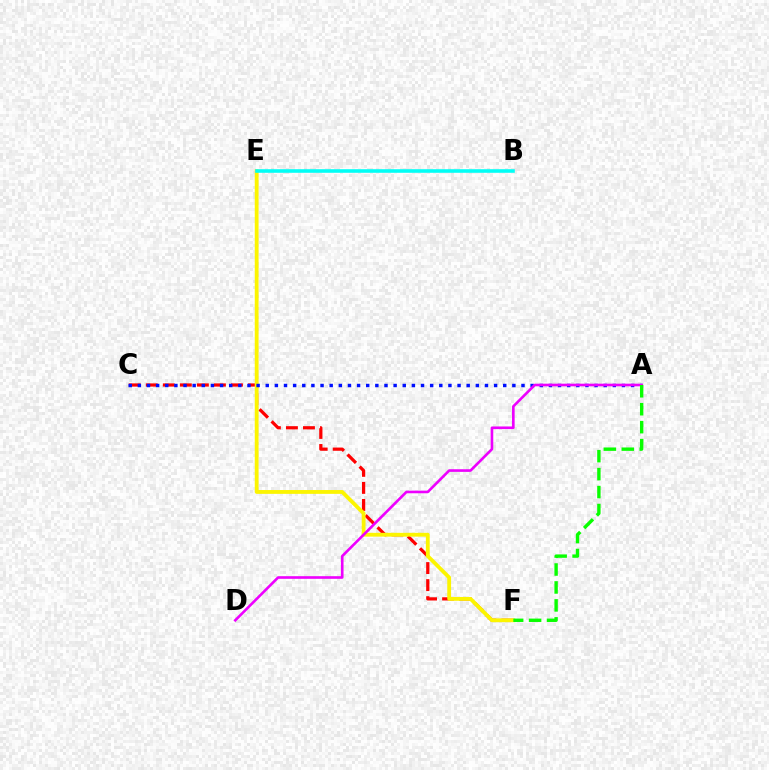{('C', 'F'): [{'color': '#ff0000', 'line_style': 'dashed', 'thickness': 2.31}], ('E', 'F'): [{'color': '#fcf500', 'line_style': 'solid', 'thickness': 2.75}], ('A', 'C'): [{'color': '#0010ff', 'line_style': 'dotted', 'thickness': 2.48}], ('B', 'E'): [{'color': '#00fff6', 'line_style': 'solid', 'thickness': 2.58}], ('A', 'D'): [{'color': '#ee00ff', 'line_style': 'solid', 'thickness': 1.9}], ('A', 'F'): [{'color': '#08ff00', 'line_style': 'dashed', 'thickness': 2.44}]}